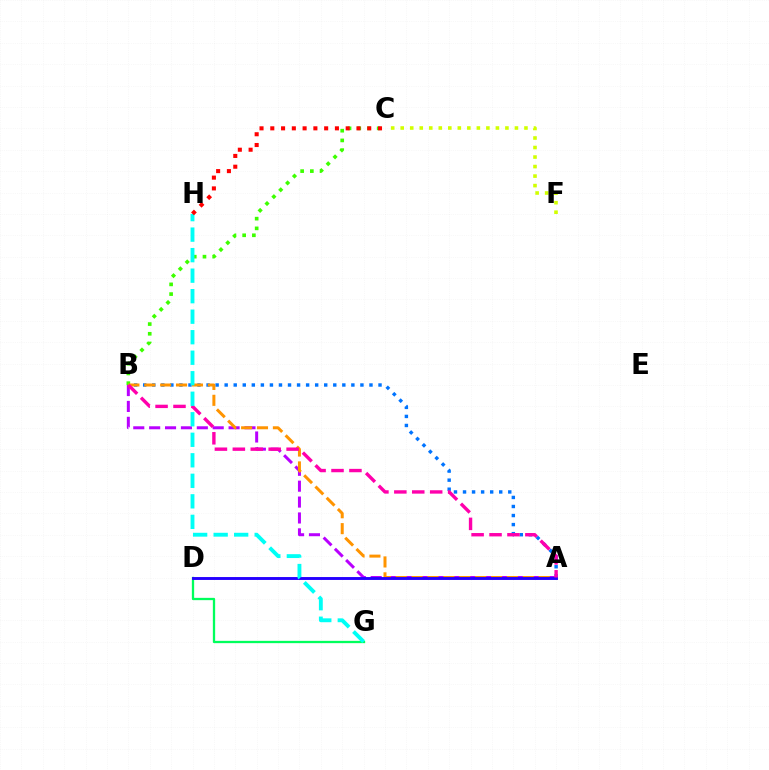{('D', 'G'): [{'color': '#00ff5c', 'line_style': 'solid', 'thickness': 1.66}], ('B', 'C'): [{'color': '#3dff00', 'line_style': 'dotted', 'thickness': 2.64}], ('A', 'B'): [{'color': '#0074ff', 'line_style': 'dotted', 'thickness': 2.46}, {'color': '#b900ff', 'line_style': 'dashed', 'thickness': 2.16}, {'color': '#ff9400', 'line_style': 'dashed', 'thickness': 2.16}, {'color': '#ff00ac', 'line_style': 'dashed', 'thickness': 2.43}], ('A', 'D'): [{'color': '#2500ff', 'line_style': 'solid', 'thickness': 2.09}], ('C', 'F'): [{'color': '#d1ff00', 'line_style': 'dotted', 'thickness': 2.59}], ('G', 'H'): [{'color': '#00fff6', 'line_style': 'dashed', 'thickness': 2.79}], ('C', 'H'): [{'color': '#ff0000', 'line_style': 'dotted', 'thickness': 2.93}]}